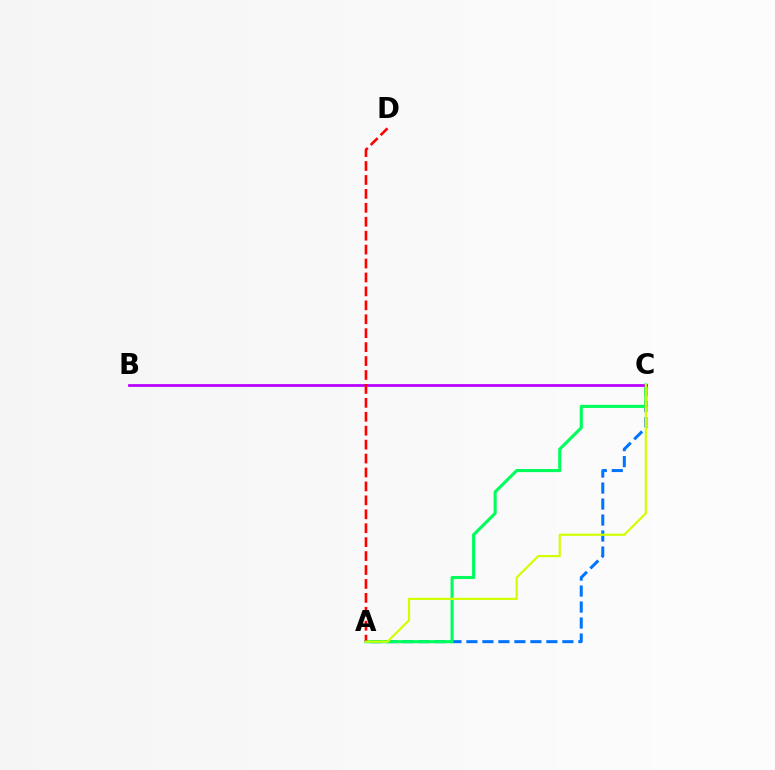{('A', 'C'): [{'color': '#0074ff', 'line_style': 'dashed', 'thickness': 2.17}, {'color': '#00ff5c', 'line_style': 'solid', 'thickness': 2.22}, {'color': '#d1ff00', 'line_style': 'solid', 'thickness': 1.58}], ('B', 'C'): [{'color': '#b900ff', 'line_style': 'solid', 'thickness': 1.98}], ('A', 'D'): [{'color': '#ff0000', 'line_style': 'dashed', 'thickness': 1.89}]}